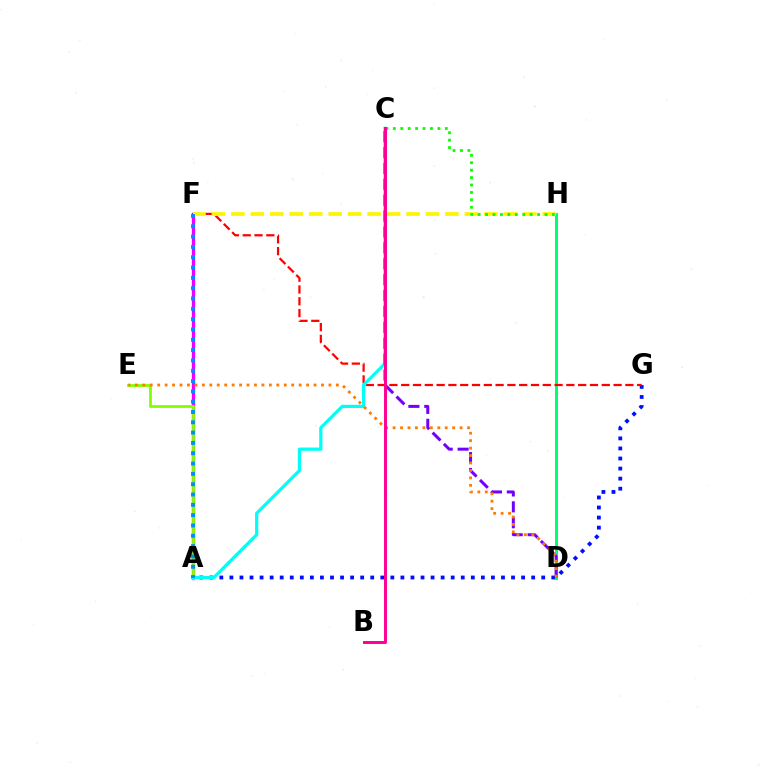{('A', 'G'): [{'color': '#0010ff', 'line_style': 'dotted', 'thickness': 2.73}], ('A', 'F'): [{'color': '#ee00ff', 'line_style': 'solid', 'thickness': 2.39}, {'color': '#008cff', 'line_style': 'dotted', 'thickness': 2.8}], ('D', 'H'): [{'color': '#00ff74', 'line_style': 'solid', 'thickness': 2.17}], ('F', 'G'): [{'color': '#ff0000', 'line_style': 'dashed', 'thickness': 1.6}], ('A', 'E'): [{'color': '#84ff00', 'line_style': 'solid', 'thickness': 2.02}], ('A', 'C'): [{'color': '#00fff6', 'line_style': 'solid', 'thickness': 2.32}], ('F', 'H'): [{'color': '#fcf500', 'line_style': 'dashed', 'thickness': 2.64}], ('C', 'H'): [{'color': '#08ff00', 'line_style': 'dotted', 'thickness': 2.02}], ('C', 'D'): [{'color': '#7200ff', 'line_style': 'dashed', 'thickness': 2.16}], ('D', 'E'): [{'color': '#ff7c00', 'line_style': 'dotted', 'thickness': 2.02}], ('B', 'C'): [{'color': '#ff0094', 'line_style': 'solid', 'thickness': 2.13}]}